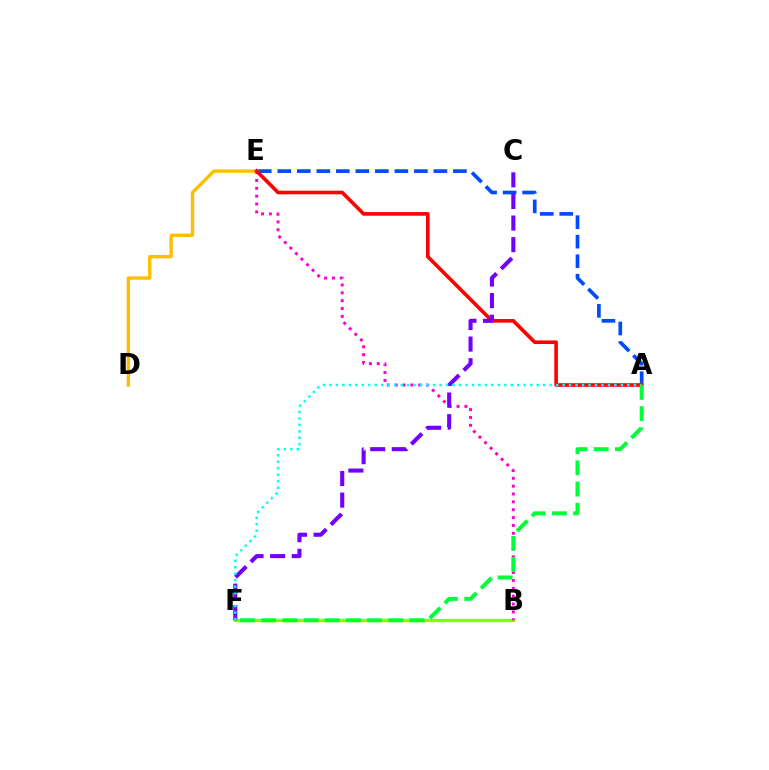{('A', 'E'): [{'color': '#004bff', 'line_style': 'dashed', 'thickness': 2.65}, {'color': '#ff0000', 'line_style': 'solid', 'thickness': 2.61}], ('B', 'F'): [{'color': '#84ff00', 'line_style': 'solid', 'thickness': 2.37}], ('B', 'E'): [{'color': '#ff00cf', 'line_style': 'dotted', 'thickness': 2.13}], ('D', 'E'): [{'color': '#ffbd00', 'line_style': 'solid', 'thickness': 2.41}], ('C', 'F'): [{'color': '#7200ff', 'line_style': 'dashed', 'thickness': 2.94}], ('A', 'F'): [{'color': '#00fff6', 'line_style': 'dotted', 'thickness': 1.76}, {'color': '#00ff39', 'line_style': 'dashed', 'thickness': 2.88}]}